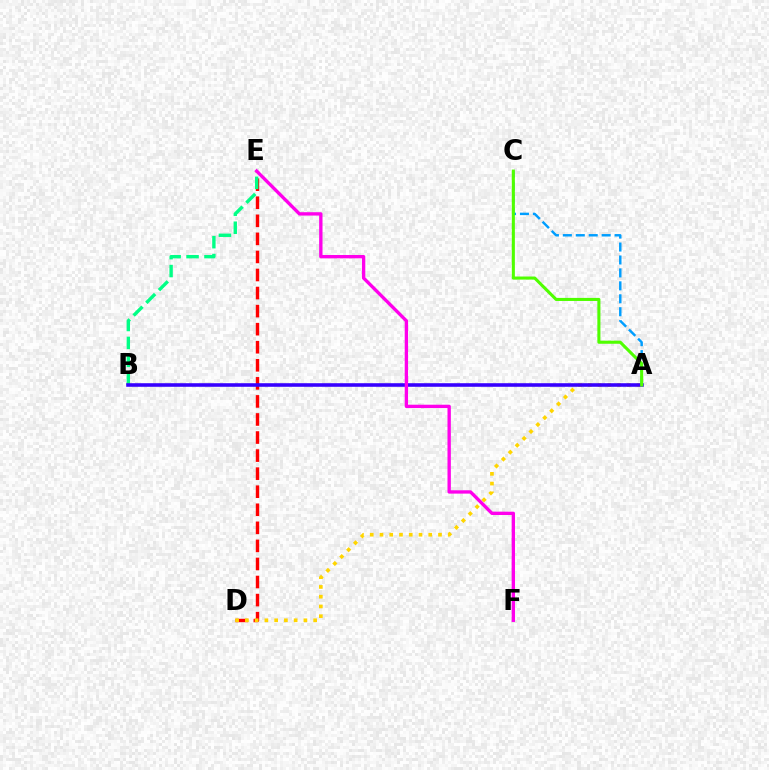{('D', 'E'): [{'color': '#ff0000', 'line_style': 'dashed', 'thickness': 2.45}], ('B', 'E'): [{'color': '#00ff86', 'line_style': 'dashed', 'thickness': 2.43}], ('A', 'C'): [{'color': '#009eff', 'line_style': 'dashed', 'thickness': 1.76}, {'color': '#4fff00', 'line_style': 'solid', 'thickness': 2.21}], ('A', 'D'): [{'color': '#ffd500', 'line_style': 'dotted', 'thickness': 2.65}], ('A', 'B'): [{'color': '#3700ff', 'line_style': 'solid', 'thickness': 2.57}], ('E', 'F'): [{'color': '#ff00ed', 'line_style': 'solid', 'thickness': 2.41}]}